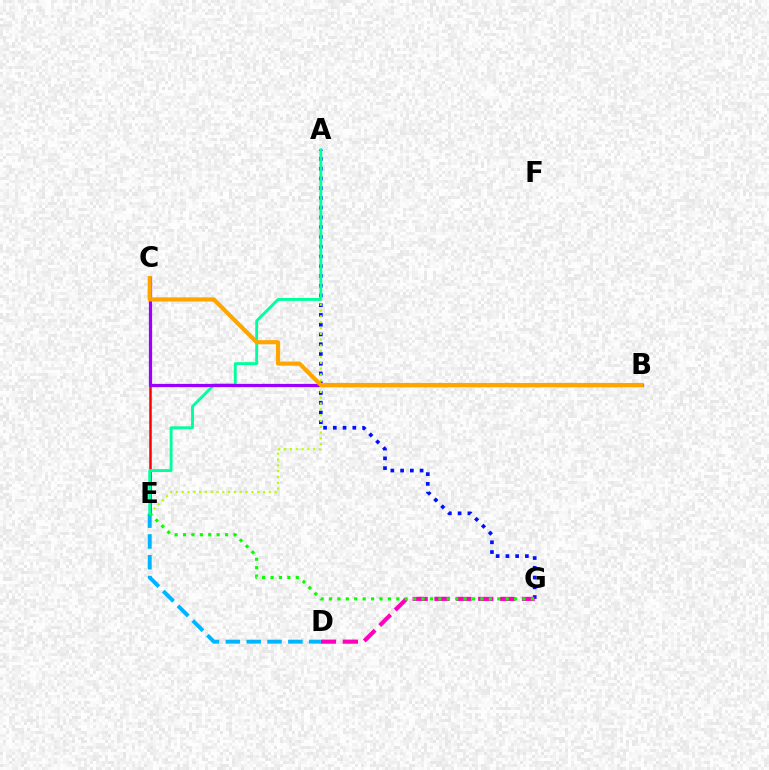{('A', 'G'): [{'color': '#0010ff', 'line_style': 'dotted', 'thickness': 2.65}], ('D', 'G'): [{'color': '#ff00bd', 'line_style': 'dashed', 'thickness': 2.97}], ('A', 'E'): [{'color': '#b3ff00', 'line_style': 'dotted', 'thickness': 1.58}, {'color': '#00ff9d', 'line_style': 'solid', 'thickness': 2.08}], ('D', 'E'): [{'color': '#00b5ff', 'line_style': 'dashed', 'thickness': 2.83}], ('C', 'E'): [{'color': '#ff0000', 'line_style': 'solid', 'thickness': 1.81}], ('E', 'G'): [{'color': '#08ff00', 'line_style': 'dotted', 'thickness': 2.29}], ('B', 'C'): [{'color': '#9b00ff', 'line_style': 'solid', 'thickness': 2.33}, {'color': '#ffa500', 'line_style': 'solid', 'thickness': 2.99}]}